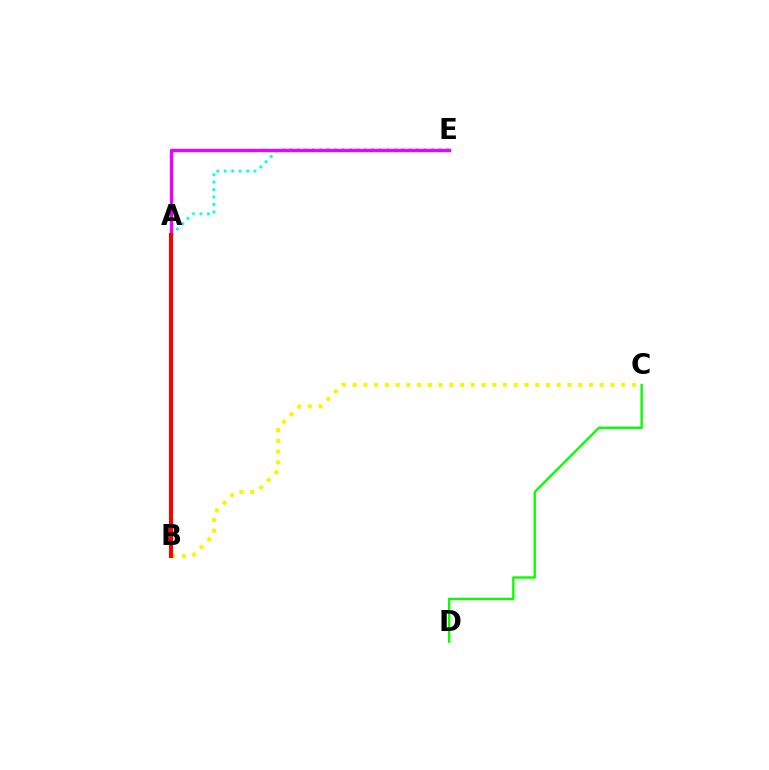{('A', 'E'): [{'color': '#00fff6', 'line_style': 'dotted', 'thickness': 2.03}, {'color': '#ee00ff', 'line_style': 'solid', 'thickness': 2.4}], ('A', 'B'): [{'color': '#0010ff', 'line_style': 'dotted', 'thickness': 1.56}, {'color': '#ff0000', 'line_style': 'solid', 'thickness': 2.93}], ('B', 'C'): [{'color': '#fcf500', 'line_style': 'dotted', 'thickness': 2.92}], ('C', 'D'): [{'color': '#08ff00', 'line_style': 'solid', 'thickness': 1.71}]}